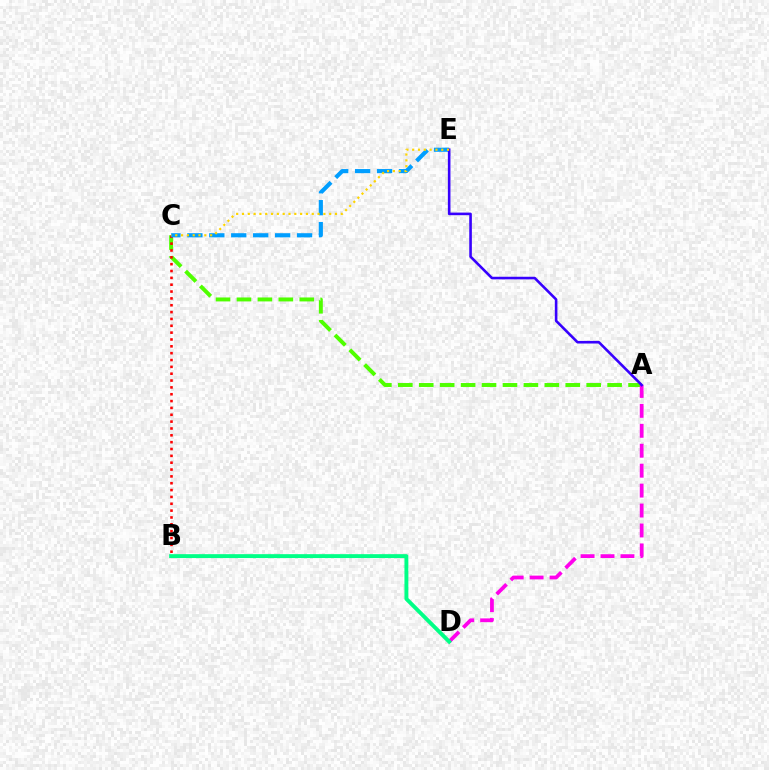{('A', 'C'): [{'color': '#4fff00', 'line_style': 'dashed', 'thickness': 2.84}], ('B', 'C'): [{'color': '#ff0000', 'line_style': 'dotted', 'thickness': 1.86}], ('C', 'E'): [{'color': '#009eff', 'line_style': 'dashed', 'thickness': 2.98}, {'color': '#ffd500', 'line_style': 'dotted', 'thickness': 1.58}], ('A', 'D'): [{'color': '#ff00ed', 'line_style': 'dashed', 'thickness': 2.71}], ('A', 'E'): [{'color': '#3700ff', 'line_style': 'solid', 'thickness': 1.87}], ('B', 'D'): [{'color': '#00ff86', 'line_style': 'solid', 'thickness': 2.8}]}